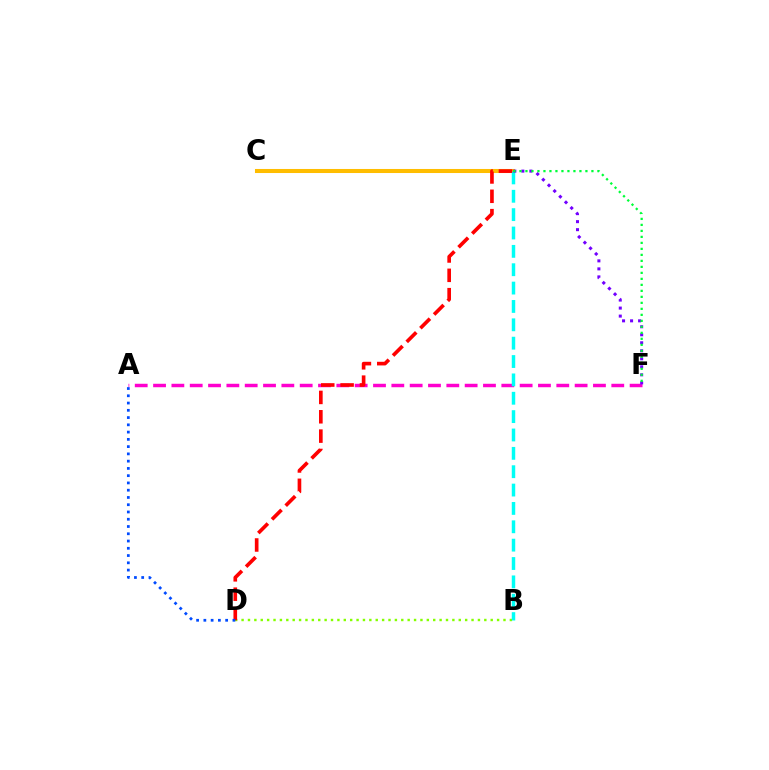{('A', 'F'): [{'color': '#ff00cf', 'line_style': 'dashed', 'thickness': 2.49}], ('C', 'E'): [{'color': '#ffbd00', 'line_style': 'solid', 'thickness': 2.92}], ('B', 'D'): [{'color': '#84ff00', 'line_style': 'dotted', 'thickness': 1.74}], ('B', 'E'): [{'color': '#00fff6', 'line_style': 'dashed', 'thickness': 2.49}], ('E', 'F'): [{'color': '#7200ff', 'line_style': 'dotted', 'thickness': 2.18}, {'color': '#00ff39', 'line_style': 'dotted', 'thickness': 1.63}], ('D', 'E'): [{'color': '#ff0000', 'line_style': 'dashed', 'thickness': 2.63}], ('A', 'D'): [{'color': '#004bff', 'line_style': 'dotted', 'thickness': 1.97}]}